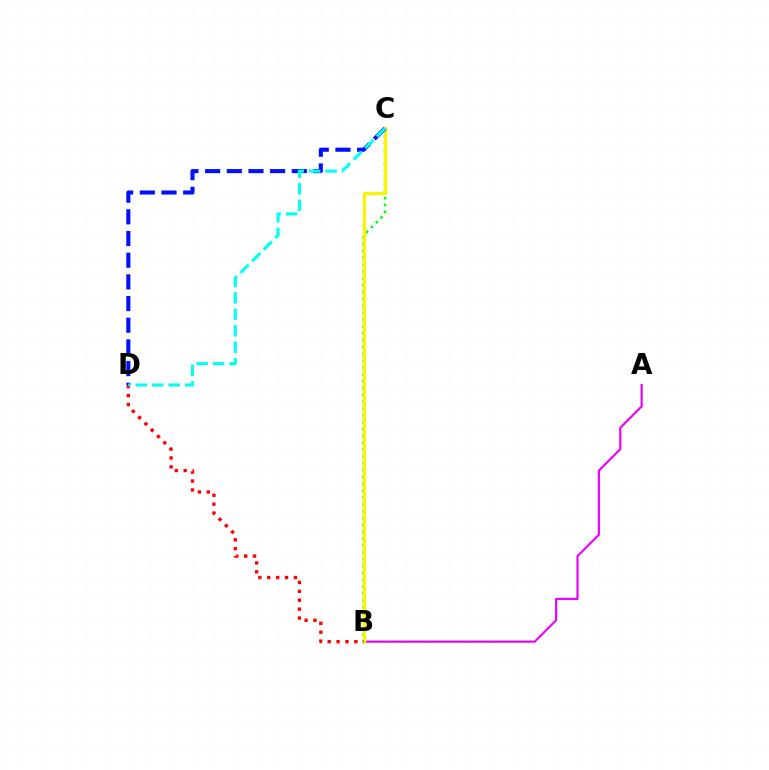{('A', 'B'): [{'color': '#ee00ff', 'line_style': 'solid', 'thickness': 1.55}], ('B', 'C'): [{'color': '#08ff00', 'line_style': 'dotted', 'thickness': 1.86}, {'color': '#fcf500', 'line_style': 'solid', 'thickness': 2.3}], ('B', 'D'): [{'color': '#ff0000', 'line_style': 'dotted', 'thickness': 2.42}], ('C', 'D'): [{'color': '#0010ff', 'line_style': 'dashed', 'thickness': 2.94}, {'color': '#00fff6', 'line_style': 'dashed', 'thickness': 2.24}]}